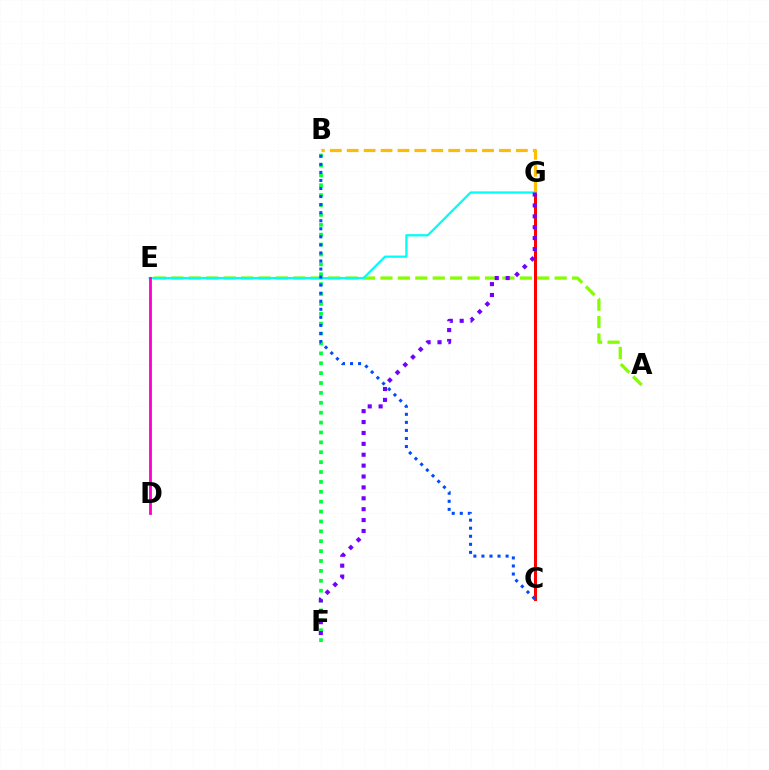{('A', 'E'): [{'color': '#84ff00', 'line_style': 'dashed', 'thickness': 2.37}], ('C', 'G'): [{'color': '#ff0000', 'line_style': 'solid', 'thickness': 2.16}], ('B', 'G'): [{'color': '#ffbd00', 'line_style': 'dashed', 'thickness': 2.3}], ('E', 'G'): [{'color': '#00fff6', 'line_style': 'solid', 'thickness': 1.62}], ('D', 'E'): [{'color': '#ff00cf', 'line_style': 'solid', 'thickness': 2.04}], ('B', 'F'): [{'color': '#00ff39', 'line_style': 'dotted', 'thickness': 2.69}], ('B', 'C'): [{'color': '#004bff', 'line_style': 'dotted', 'thickness': 2.19}], ('F', 'G'): [{'color': '#7200ff', 'line_style': 'dotted', 'thickness': 2.96}]}